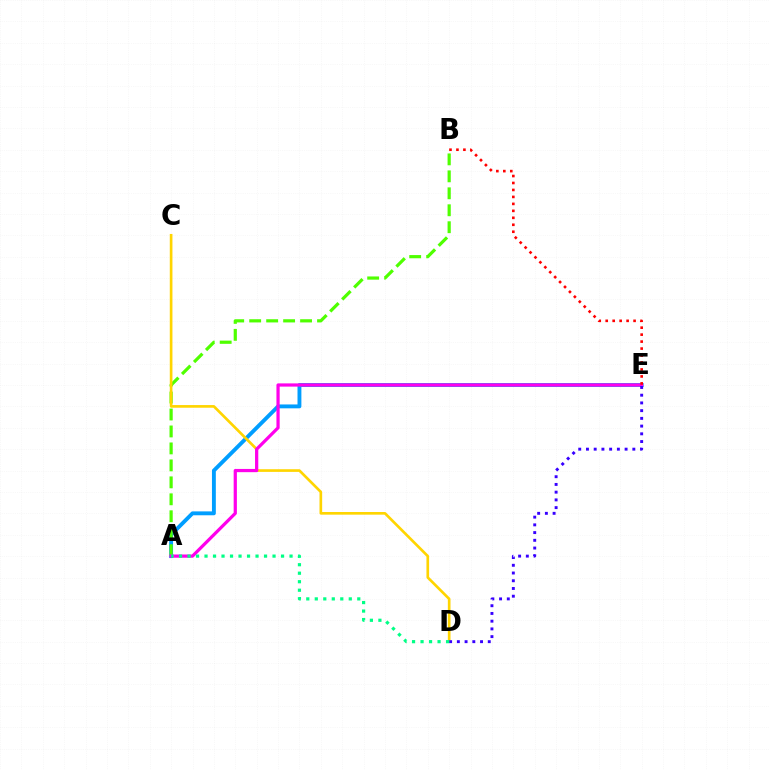{('A', 'E'): [{'color': '#009eff', 'line_style': 'solid', 'thickness': 2.79}, {'color': '#ff00ed', 'line_style': 'solid', 'thickness': 2.32}], ('A', 'B'): [{'color': '#4fff00', 'line_style': 'dashed', 'thickness': 2.3}], ('C', 'D'): [{'color': '#ffd500', 'line_style': 'solid', 'thickness': 1.92}], ('B', 'E'): [{'color': '#ff0000', 'line_style': 'dotted', 'thickness': 1.89}], ('D', 'E'): [{'color': '#3700ff', 'line_style': 'dotted', 'thickness': 2.1}], ('A', 'D'): [{'color': '#00ff86', 'line_style': 'dotted', 'thickness': 2.31}]}